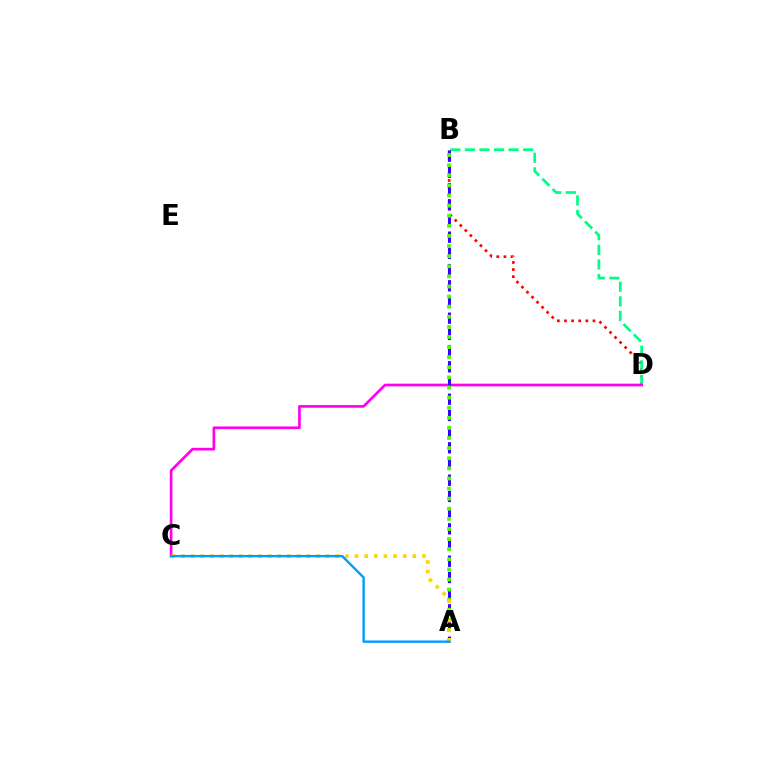{('B', 'D'): [{'color': '#ff0000', 'line_style': 'dotted', 'thickness': 1.94}, {'color': '#00ff86', 'line_style': 'dashed', 'thickness': 1.98}], ('C', 'D'): [{'color': '#ff00ed', 'line_style': 'solid', 'thickness': 1.92}], ('A', 'B'): [{'color': '#3700ff', 'line_style': 'dashed', 'thickness': 2.2}, {'color': '#4fff00', 'line_style': 'dotted', 'thickness': 2.75}], ('A', 'C'): [{'color': '#ffd500', 'line_style': 'dotted', 'thickness': 2.62}, {'color': '#009eff', 'line_style': 'solid', 'thickness': 1.73}]}